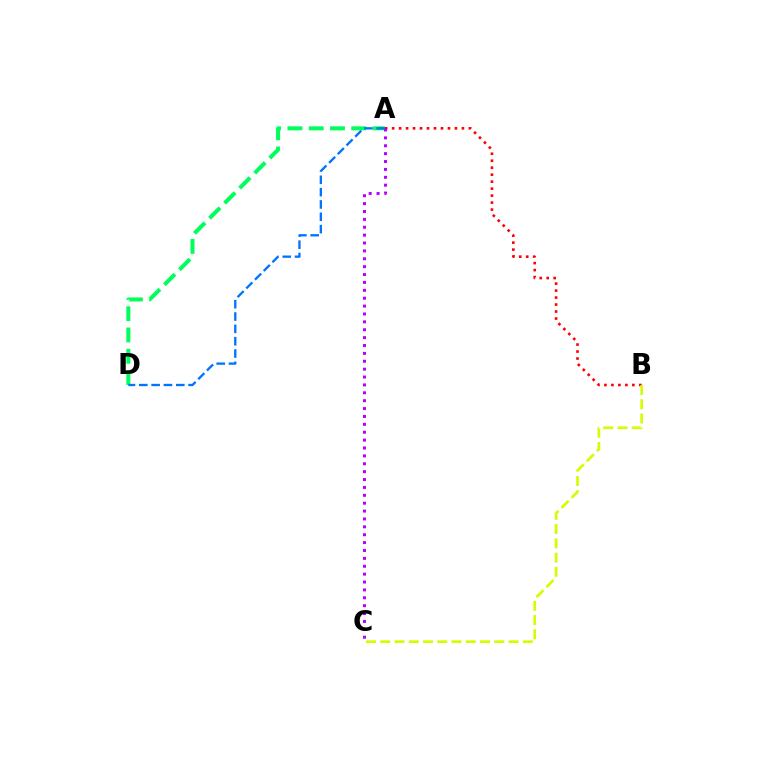{('A', 'B'): [{'color': '#ff0000', 'line_style': 'dotted', 'thickness': 1.9}], ('A', 'D'): [{'color': '#00ff5c', 'line_style': 'dashed', 'thickness': 2.89}, {'color': '#0074ff', 'line_style': 'dashed', 'thickness': 1.67}], ('A', 'C'): [{'color': '#b900ff', 'line_style': 'dotted', 'thickness': 2.14}], ('B', 'C'): [{'color': '#d1ff00', 'line_style': 'dashed', 'thickness': 1.94}]}